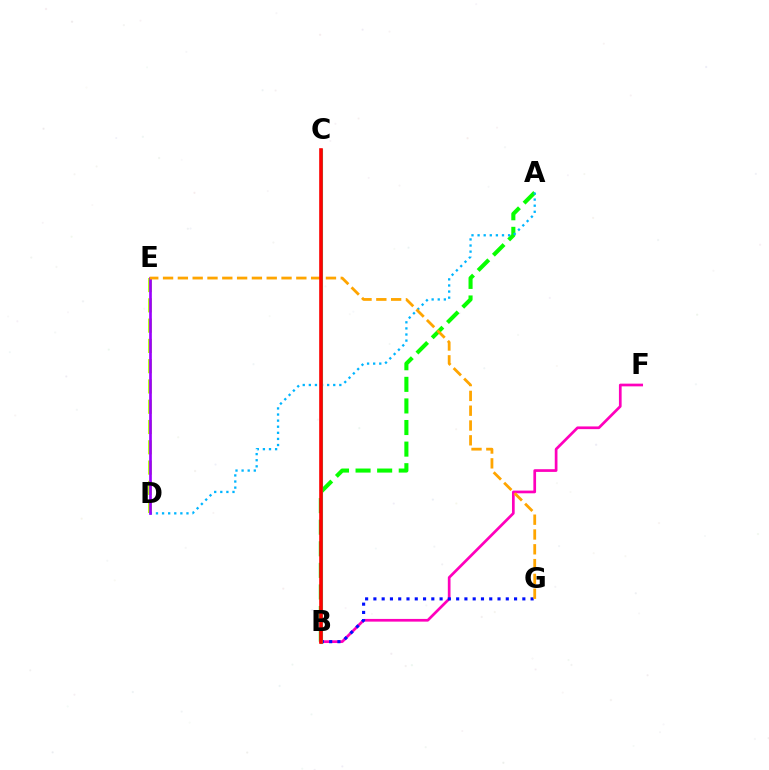{('A', 'B'): [{'color': '#08ff00', 'line_style': 'dashed', 'thickness': 2.93}], ('D', 'E'): [{'color': '#b3ff00', 'line_style': 'dashed', 'thickness': 2.75}, {'color': '#9b00ff', 'line_style': 'solid', 'thickness': 1.92}], ('B', 'F'): [{'color': '#ff00bd', 'line_style': 'solid', 'thickness': 1.95}], ('B', 'G'): [{'color': '#0010ff', 'line_style': 'dotted', 'thickness': 2.25}], ('A', 'D'): [{'color': '#00b5ff', 'line_style': 'dotted', 'thickness': 1.66}], ('B', 'C'): [{'color': '#00ff9d', 'line_style': 'solid', 'thickness': 2.23}, {'color': '#ff0000', 'line_style': 'solid', 'thickness': 2.61}], ('E', 'G'): [{'color': '#ffa500', 'line_style': 'dashed', 'thickness': 2.01}]}